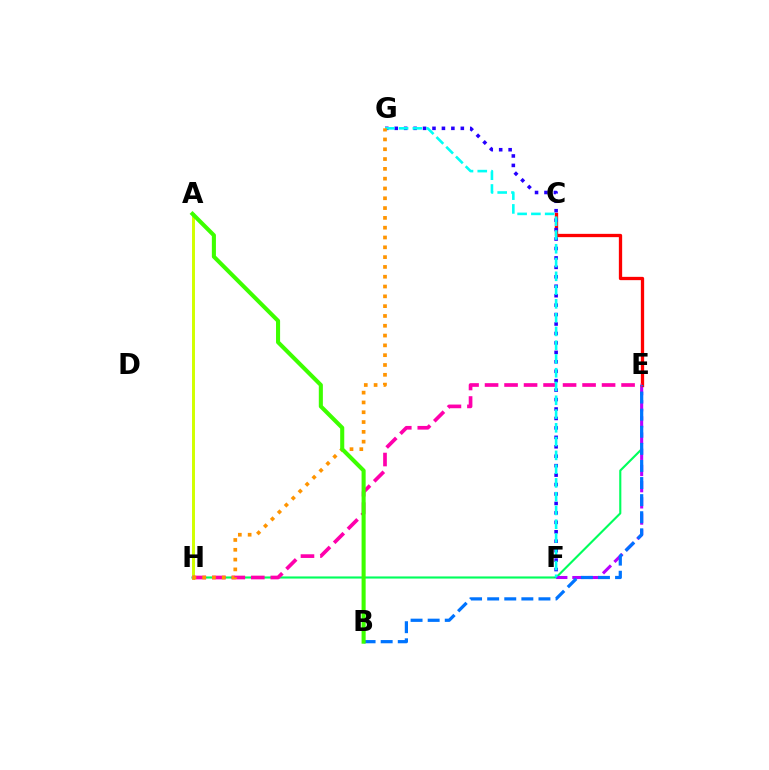{('E', 'H'): [{'color': '#00ff5c', 'line_style': 'solid', 'thickness': 1.53}, {'color': '#ff00ac', 'line_style': 'dashed', 'thickness': 2.65}], ('A', 'H'): [{'color': '#d1ff00', 'line_style': 'solid', 'thickness': 2.13}], ('E', 'F'): [{'color': '#b900ff', 'line_style': 'dashed', 'thickness': 2.2}], ('C', 'E'): [{'color': '#ff0000', 'line_style': 'solid', 'thickness': 2.38}], ('B', 'E'): [{'color': '#0074ff', 'line_style': 'dashed', 'thickness': 2.32}], ('F', 'G'): [{'color': '#2500ff', 'line_style': 'dotted', 'thickness': 2.57}, {'color': '#00fff6', 'line_style': 'dashed', 'thickness': 1.87}], ('G', 'H'): [{'color': '#ff9400', 'line_style': 'dotted', 'thickness': 2.66}], ('A', 'B'): [{'color': '#3dff00', 'line_style': 'solid', 'thickness': 2.93}]}